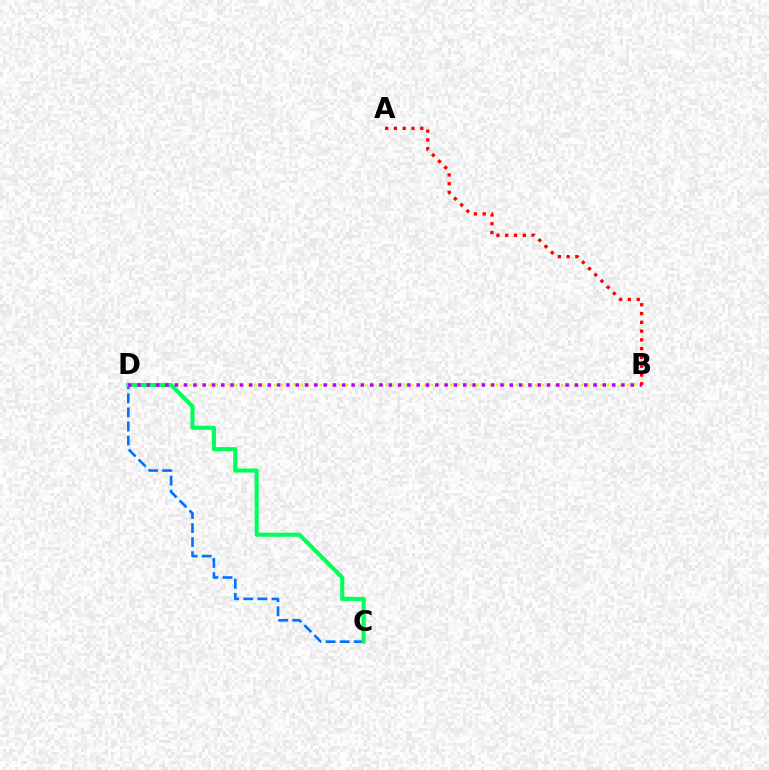{('B', 'D'): [{'color': '#d1ff00', 'line_style': 'dotted', 'thickness': 1.77}, {'color': '#b900ff', 'line_style': 'dotted', 'thickness': 2.53}], ('C', 'D'): [{'color': '#0074ff', 'line_style': 'dashed', 'thickness': 1.91}, {'color': '#00ff5c', 'line_style': 'solid', 'thickness': 2.94}], ('A', 'B'): [{'color': '#ff0000', 'line_style': 'dotted', 'thickness': 2.39}]}